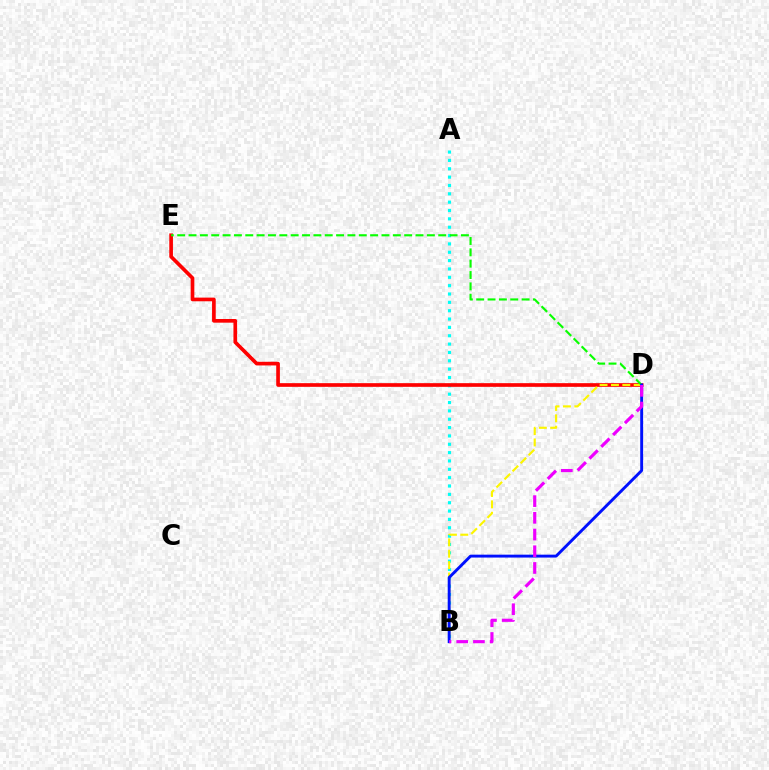{('A', 'B'): [{'color': '#00fff6', 'line_style': 'dotted', 'thickness': 2.27}], ('D', 'E'): [{'color': '#ff0000', 'line_style': 'solid', 'thickness': 2.64}, {'color': '#08ff00', 'line_style': 'dashed', 'thickness': 1.54}], ('B', 'D'): [{'color': '#fcf500', 'line_style': 'dashed', 'thickness': 1.55}, {'color': '#0010ff', 'line_style': 'solid', 'thickness': 2.09}, {'color': '#ee00ff', 'line_style': 'dashed', 'thickness': 2.27}]}